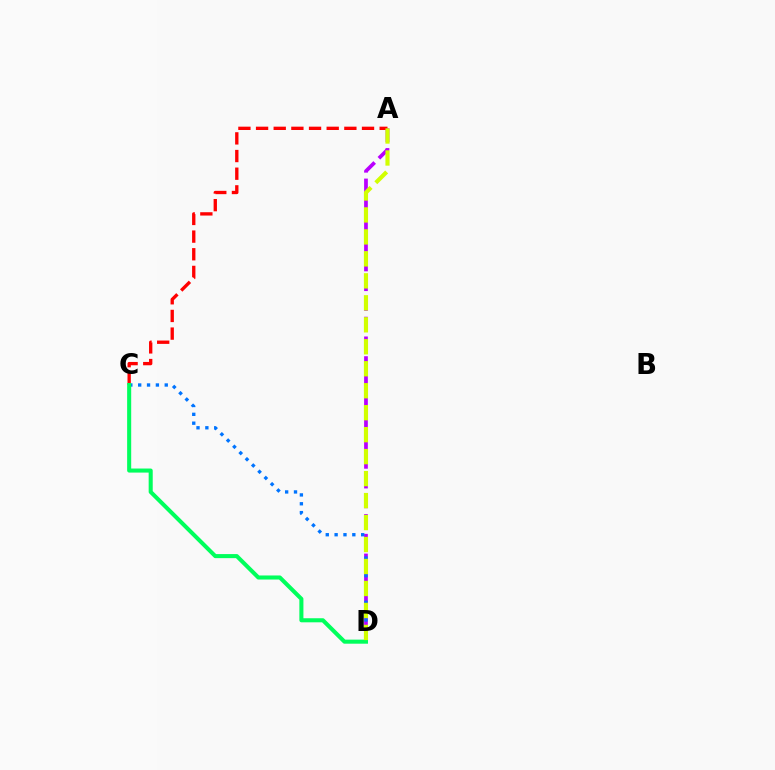{('A', 'D'): [{'color': '#b900ff', 'line_style': 'dashed', 'thickness': 2.68}, {'color': '#d1ff00', 'line_style': 'dashed', 'thickness': 2.99}], ('A', 'C'): [{'color': '#ff0000', 'line_style': 'dashed', 'thickness': 2.4}], ('C', 'D'): [{'color': '#0074ff', 'line_style': 'dotted', 'thickness': 2.41}, {'color': '#00ff5c', 'line_style': 'solid', 'thickness': 2.92}]}